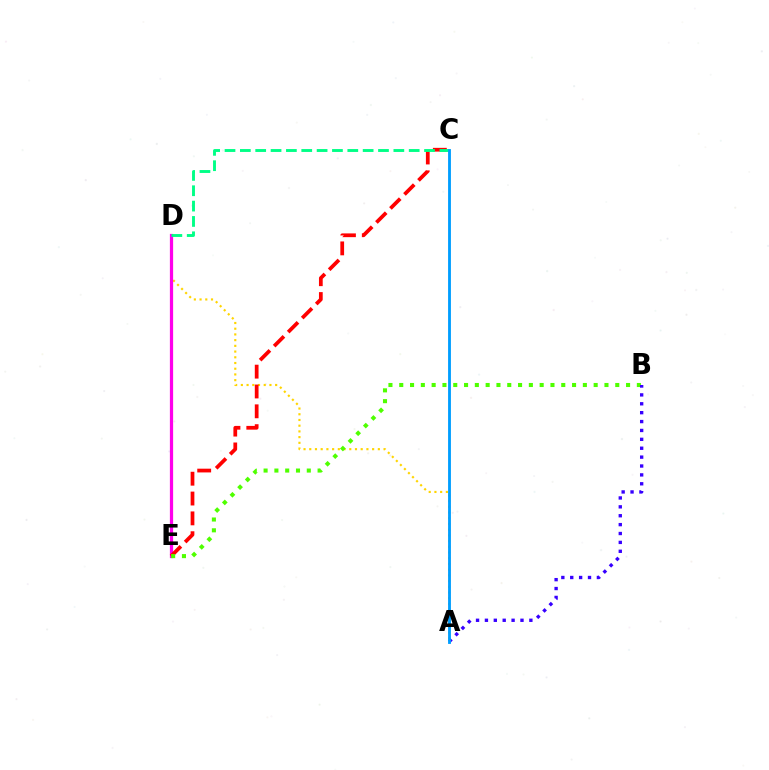{('A', 'D'): [{'color': '#ffd500', 'line_style': 'dotted', 'thickness': 1.55}], ('D', 'E'): [{'color': '#ff00ed', 'line_style': 'solid', 'thickness': 2.33}], ('C', 'E'): [{'color': '#ff0000', 'line_style': 'dashed', 'thickness': 2.69}], ('B', 'E'): [{'color': '#4fff00', 'line_style': 'dotted', 'thickness': 2.93}], ('A', 'B'): [{'color': '#3700ff', 'line_style': 'dotted', 'thickness': 2.42}], ('C', 'D'): [{'color': '#00ff86', 'line_style': 'dashed', 'thickness': 2.09}], ('A', 'C'): [{'color': '#009eff', 'line_style': 'solid', 'thickness': 2.05}]}